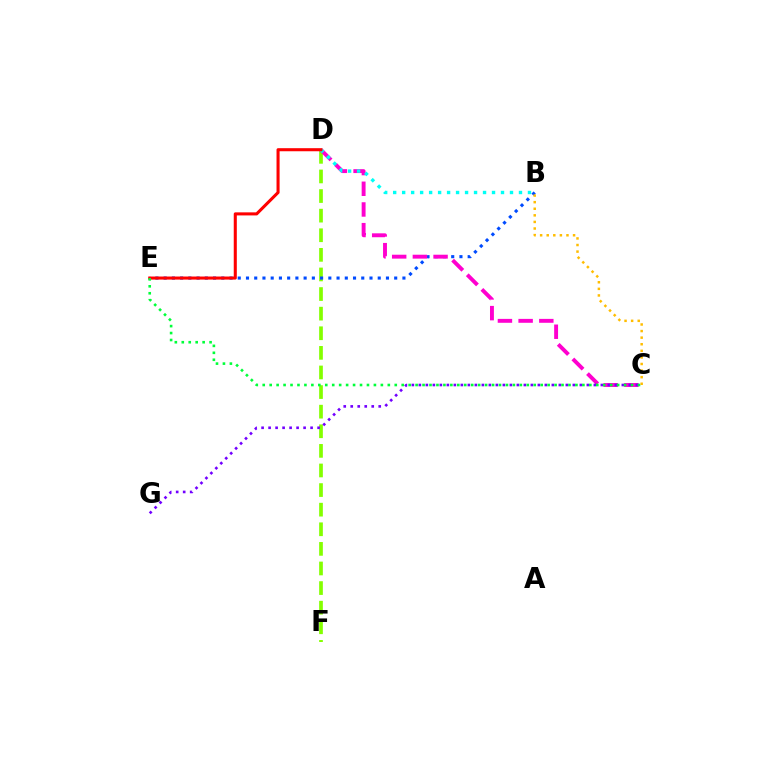{('D', 'F'): [{'color': '#84ff00', 'line_style': 'dashed', 'thickness': 2.66}], ('B', 'E'): [{'color': '#004bff', 'line_style': 'dotted', 'thickness': 2.24}], ('C', 'D'): [{'color': '#ff00cf', 'line_style': 'dashed', 'thickness': 2.81}], ('B', 'D'): [{'color': '#00fff6', 'line_style': 'dotted', 'thickness': 2.44}], ('C', 'G'): [{'color': '#7200ff', 'line_style': 'dotted', 'thickness': 1.9}], ('D', 'E'): [{'color': '#ff0000', 'line_style': 'solid', 'thickness': 2.21}], ('C', 'E'): [{'color': '#00ff39', 'line_style': 'dotted', 'thickness': 1.89}], ('B', 'C'): [{'color': '#ffbd00', 'line_style': 'dotted', 'thickness': 1.79}]}